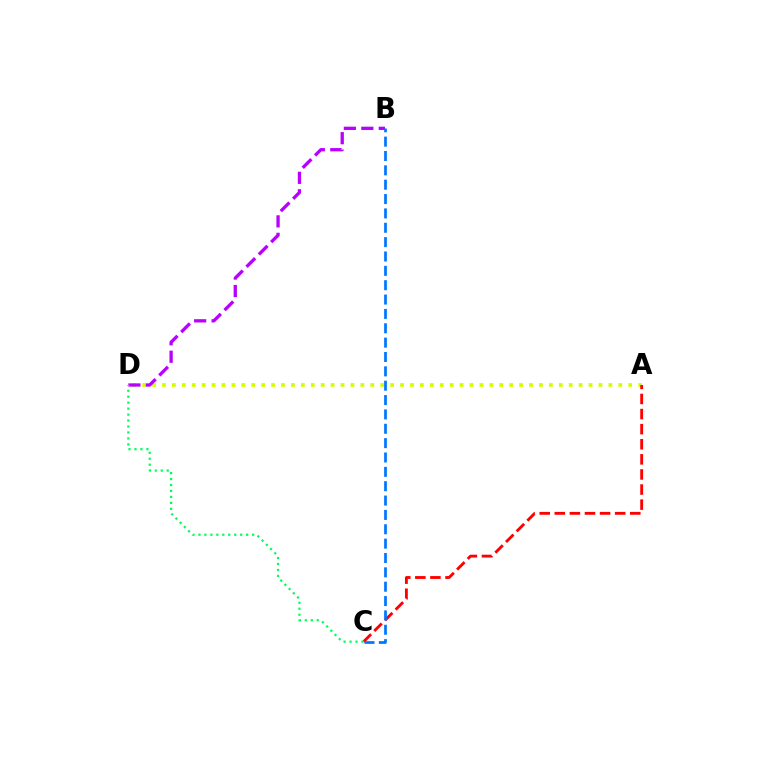{('A', 'D'): [{'color': '#d1ff00', 'line_style': 'dotted', 'thickness': 2.7}], ('A', 'C'): [{'color': '#ff0000', 'line_style': 'dashed', 'thickness': 2.05}], ('B', 'D'): [{'color': '#b900ff', 'line_style': 'dashed', 'thickness': 2.37}], ('C', 'D'): [{'color': '#00ff5c', 'line_style': 'dotted', 'thickness': 1.62}], ('B', 'C'): [{'color': '#0074ff', 'line_style': 'dashed', 'thickness': 1.95}]}